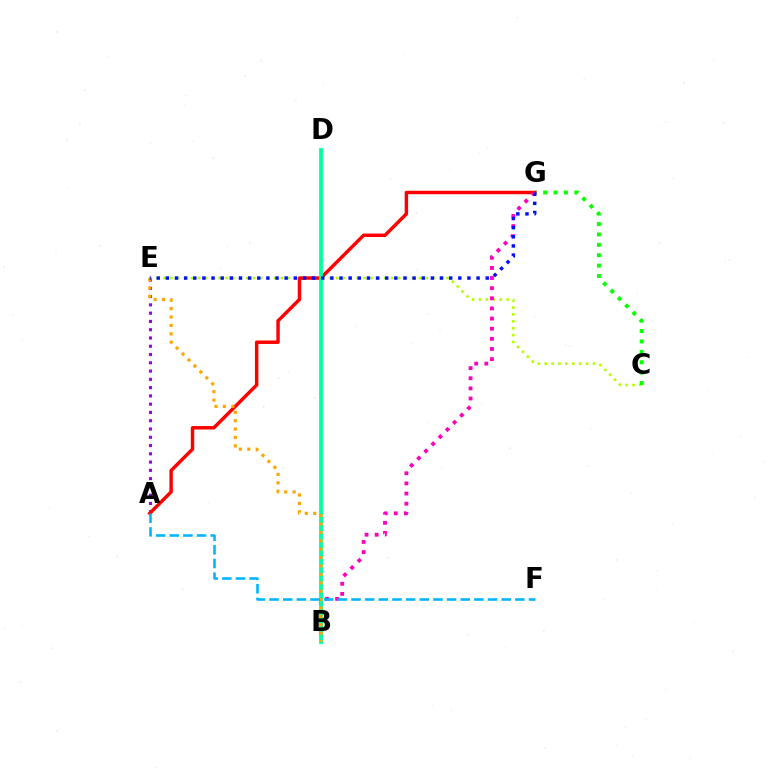{('C', 'E'): [{'color': '#b3ff00', 'line_style': 'dotted', 'thickness': 1.88}], ('A', 'E'): [{'color': '#9b00ff', 'line_style': 'dotted', 'thickness': 2.25}], ('C', 'G'): [{'color': '#08ff00', 'line_style': 'dotted', 'thickness': 2.82}], ('A', 'G'): [{'color': '#ff0000', 'line_style': 'solid', 'thickness': 2.48}], ('B', 'G'): [{'color': '#ff00bd', 'line_style': 'dotted', 'thickness': 2.75}], ('B', 'D'): [{'color': '#00ff9d', 'line_style': 'solid', 'thickness': 2.71}], ('B', 'E'): [{'color': '#ffa500', 'line_style': 'dotted', 'thickness': 2.28}], ('A', 'F'): [{'color': '#00b5ff', 'line_style': 'dashed', 'thickness': 1.85}], ('E', 'G'): [{'color': '#0010ff', 'line_style': 'dotted', 'thickness': 2.48}]}